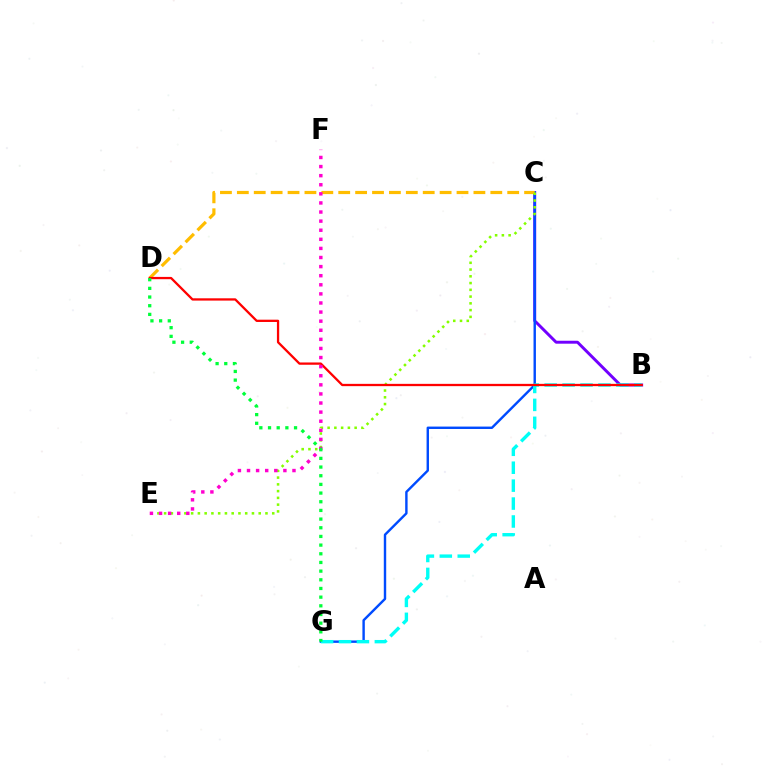{('B', 'C'): [{'color': '#7200ff', 'line_style': 'solid', 'thickness': 2.12}], ('C', 'G'): [{'color': '#004bff', 'line_style': 'solid', 'thickness': 1.74}], ('C', 'D'): [{'color': '#ffbd00', 'line_style': 'dashed', 'thickness': 2.3}], ('C', 'E'): [{'color': '#84ff00', 'line_style': 'dotted', 'thickness': 1.84}], ('B', 'G'): [{'color': '#00fff6', 'line_style': 'dashed', 'thickness': 2.43}], ('B', 'D'): [{'color': '#ff0000', 'line_style': 'solid', 'thickness': 1.65}], ('E', 'F'): [{'color': '#ff00cf', 'line_style': 'dotted', 'thickness': 2.47}], ('D', 'G'): [{'color': '#00ff39', 'line_style': 'dotted', 'thickness': 2.36}]}